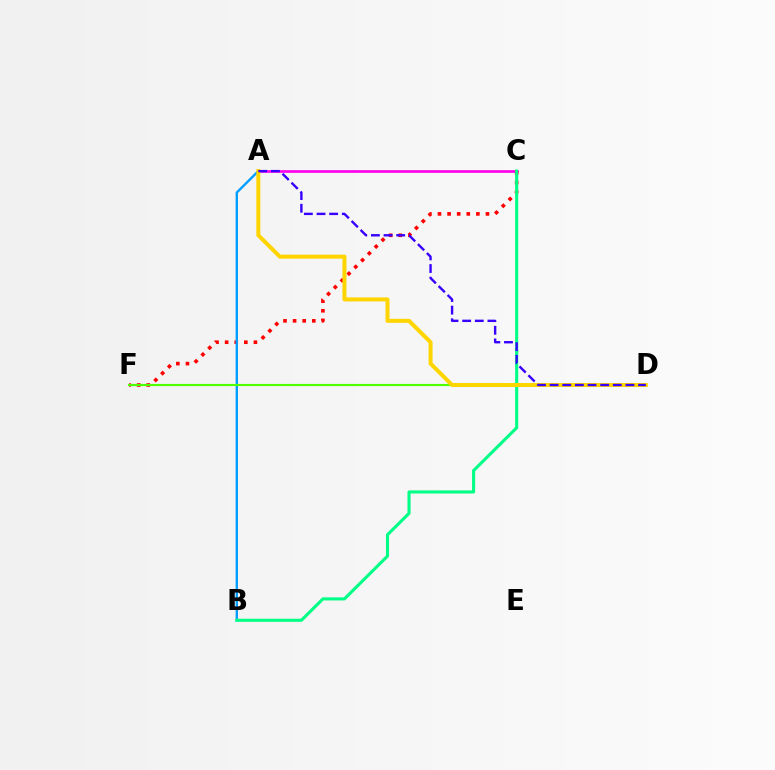{('A', 'C'): [{'color': '#ff00ed', 'line_style': 'solid', 'thickness': 1.91}], ('C', 'F'): [{'color': '#ff0000', 'line_style': 'dotted', 'thickness': 2.61}], ('A', 'B'): [{'color': '#009eff', 'line_style': 'solid', 'thickness': 1.71}], ('B', 'C'): [{'color': '#00ff86', 'line_style': 'solid', 'thickness': 2.22}], ('D', 'F'): [{'color': '#4fff00', 'line_style': 'solid', 'thickness': 1.53}], ('A', 'D'): [{'color': '#ffd500', 'line_style': 'solid', 'thickness': 2.89}, {'color': '#3700ff', 'line_style': 'dashed', 'thickness': 1.72}]}